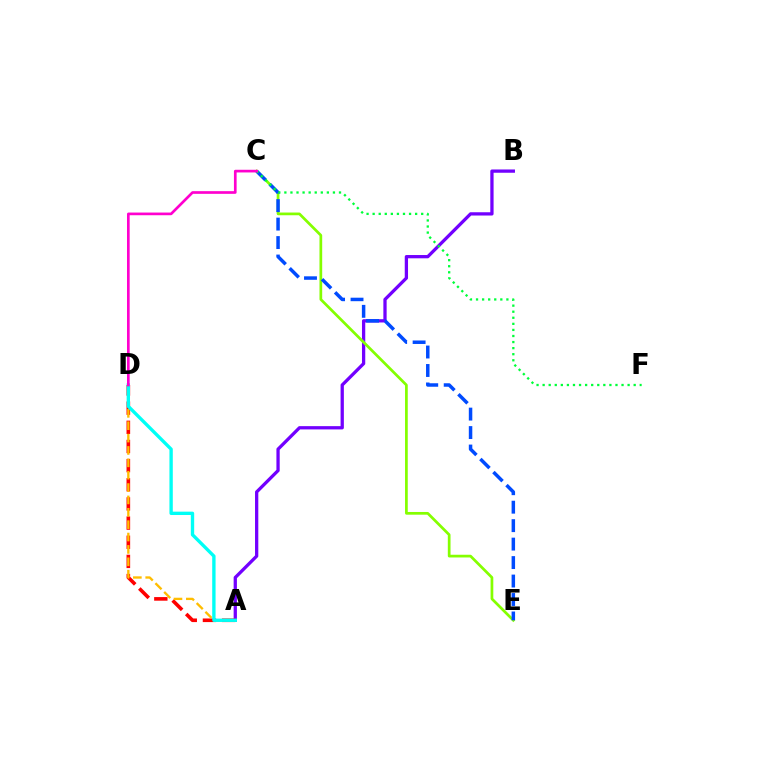{('A', 'B'): [{'color': '#7200ff', 'line_style': 'solid', 'thickness': 2.36}], ('A', 'D'): [{'color': '#ff0000', 'line_style': 'dashed', 'thickness': 2.6}, {'color': '#ffbd00', 'line_style': 'dashed', 'thickness': 1.68}, {'color': '#00fff6', 'line_style': 'solid', 'thickness': 2.42}], ('C', 'E'): [{'color': '#84ff00', 'line_style': 'solid', 'thickness': 1.96}, {'color': '#004bff', 'line_style': 'dashed', 'thickness': 2.51}], ('C', 'F'): [{'color': '#00ff39', 'line_style': 'dotted', 'thickness': 1.65}], ('C', 'D'): [{'color': '#ff00cf', 'line_style': 'solid', 'thickness': 1.93}]}